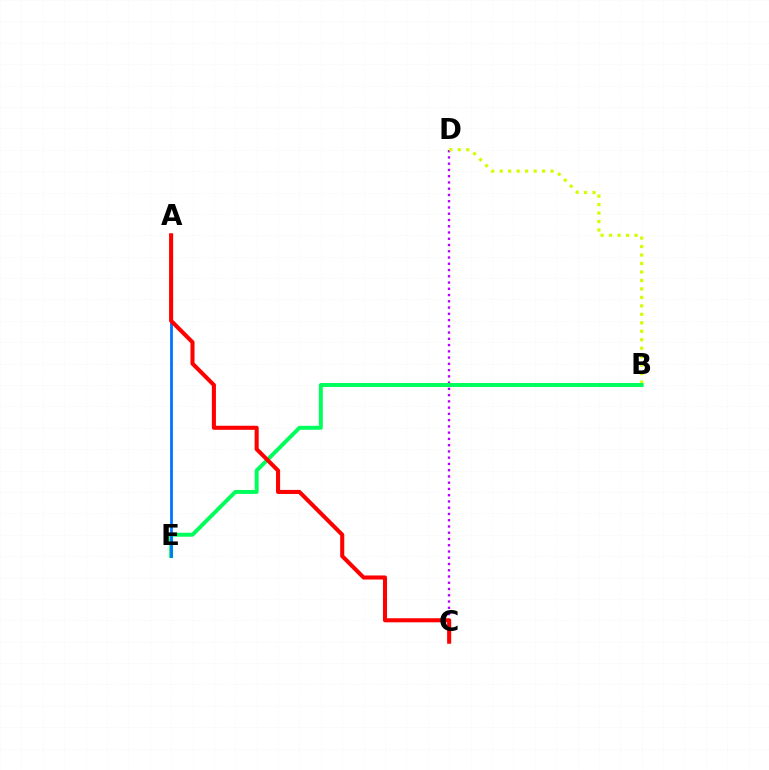{('C', 'D'): [{'color': '#b900ff', 'line_style': 'dotted', 'thickness': 1.7}], ('B', 'D'): [{'color': '#d1ff00', 'line_style': 'dotted', 'thickness': 2.3}], ('B', 'E'): [{'color': '#00ff5c', 'line_style': 'solid', 'thickness': 2.85}], ('A', 'E'): [{'color': '#0074ff', 'line_style': 'solid', 'thickness': 1.99}], ('A', 'C'): [{'color': '#ff0000', 'line_style': 'solid', 'thickness': 2.93}]}